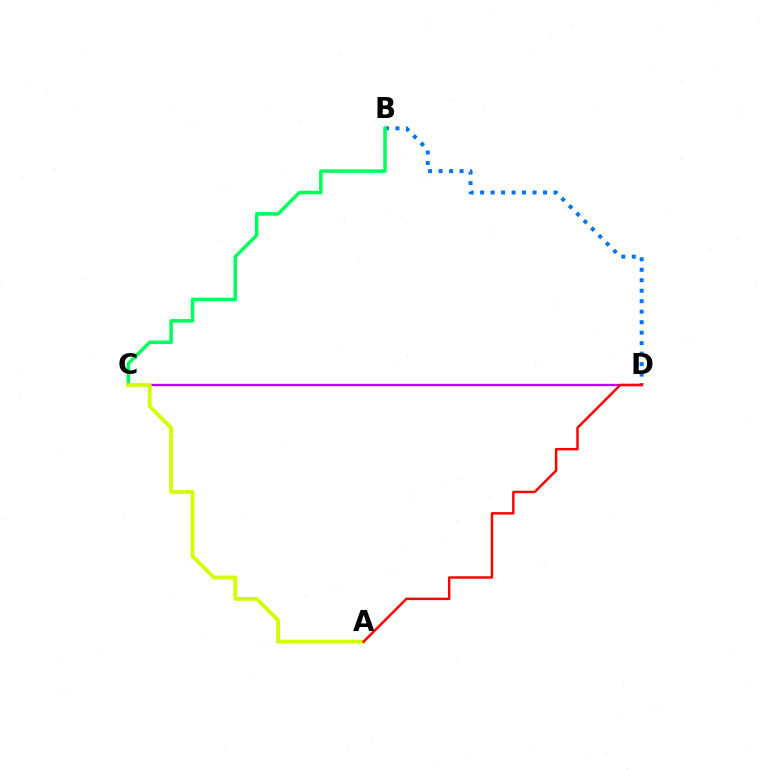{('B', 'D'): [{'color': '#0074ff', 'line_style': 'dotted', 'thickness': 2.85}], ('B', 'C'): [{'color': '#00ff5c', 'line_style': 'solid', 'thickness': 2.5}], ('C', 'D'): [{'color': '#b900ff', 'line_style': 'solid', 'thickness': 1.62}], ('A', 'C'): [{'color': '#d1ff00', 'line_style': 'solid', 'thickness': 2.75}], ('A', 'D'): [{'color': '#ff0000', 'line_style': 'solid', 'thickness': 1.76}]}